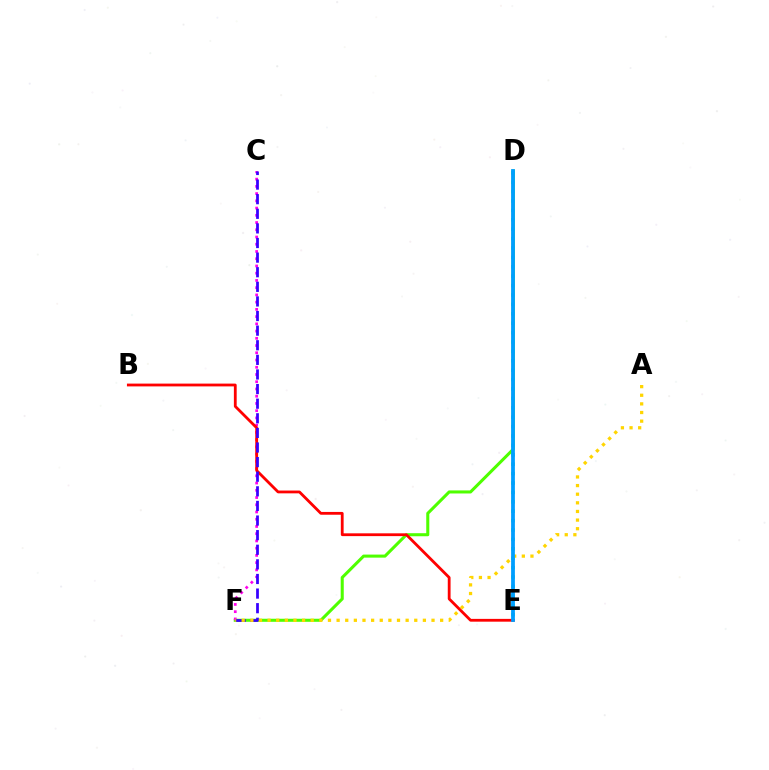{('D', 'F'): [{'color': '#4fff00', 'line_style': 'solid', 'thickness': 2.2}], ('C', 'F'): [{'color': '#ff00ed', 'line_style': 'dotted', 'thickness': 1.97}, {'color': '#3700ff', 'line_style': 'dashed', 'thickness': 1.98}], ('B', 'E'): [{'color': '#ff0000', 'line_style': 'solid', 'thickness': 2.02}], ('D', 'E'): [{'color': '#00ff86', 'line_style': 'dotted', 'thickness': 2.55}, {'color': '#009eff', 'line_style': 'solid', 'thickness': 2.72}], ('A', 'F'): [{'color': '#ffd500', 'line_style': 'dotted', 'thickness': 2.34}]}